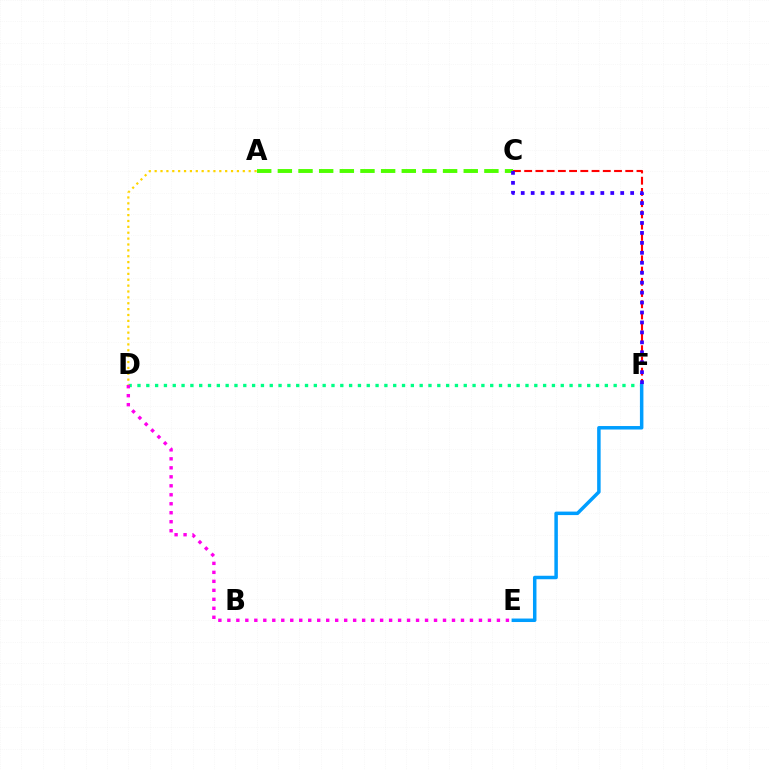{('C', 'F'): [{'color': '#ff0000', 'line_style': 'dashed', 'thickness': 1.53}, {'color': '#3700ff', 'line_style': 'dotted', 'thickness': 2.7}], ('A', 'C'): [{'color': '#4fff00', 'line_style': 'dashed', 'thickness': 2.81}], ('D', 'F'): [{'color': '#00ff86', 'line_style': 'dotted', 'thickness': 2.4}], ('D', 'E'): [{'color': '#ff00ed', 'line_style': 'dotted', 'thickness': 2.44}], ('E', 'F'): [{'color': '#009eff', 'line_style': 'solid', 'thickness': 2.52}], ('A', 'D'): [{'color': '#ffd500', 'line_style': 'dotted', 'thickness': 1.6}]}